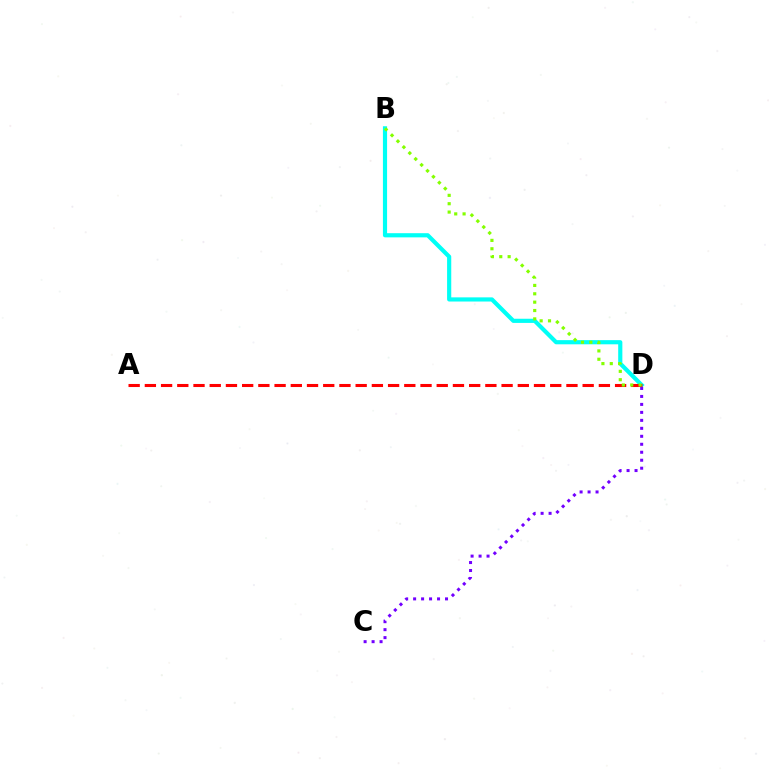{('B', 'D'): [{'color': '#00fff6', 'line_style': 'solid', 'thickness': 3.0}, {'color': '#84ff00', 'line_style': 'dotted', 'thickness': 2.27}], ('A', 'D'): [{'color': '#ff0000', 'line_style': 'dashed', 'thickness': 2.2}], ('C', 'D'): [{'color': '#7200ff', 'line_style': 'dotted', 'thickness': 2.17}]}